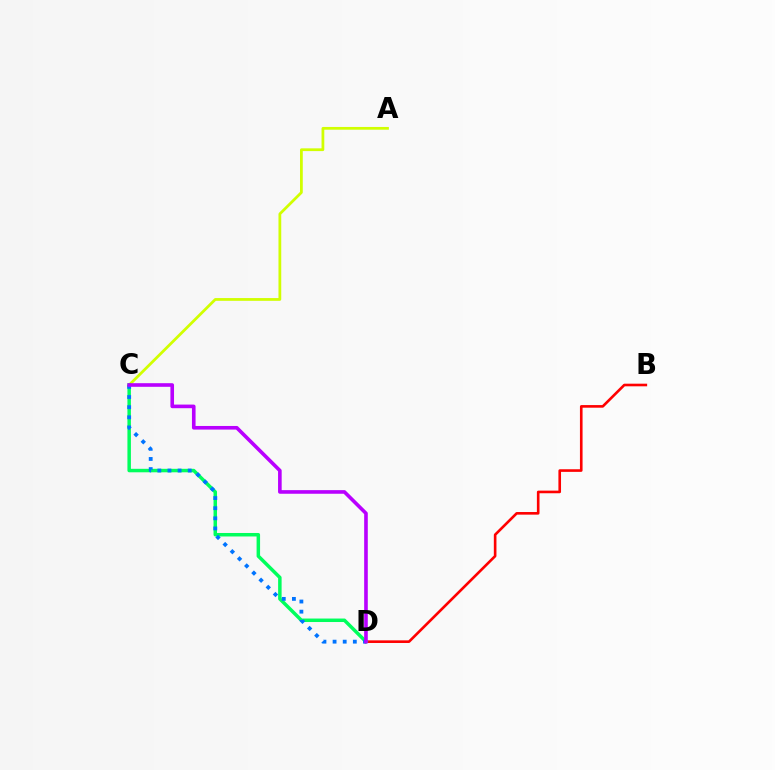{('A', 'C'): [{'color': '#d1ff00', 'line_style': 'solid', 'thickness': 1.99}], ('B', 'D'): [{'color': '#ff0000', 'line_style': 'solid', 'thickness': 1.89}], ('C', 'D'): [{'color': '#00ff5c', 'line_style': 'solid', 'thickness': 2.51}, {'color': '#0074ff', 'line_style': 'dotted', 'thickness': 2.75}, {'color': '#b900ff', 'line_style': 'solid', 'thickness': 2.61}]}